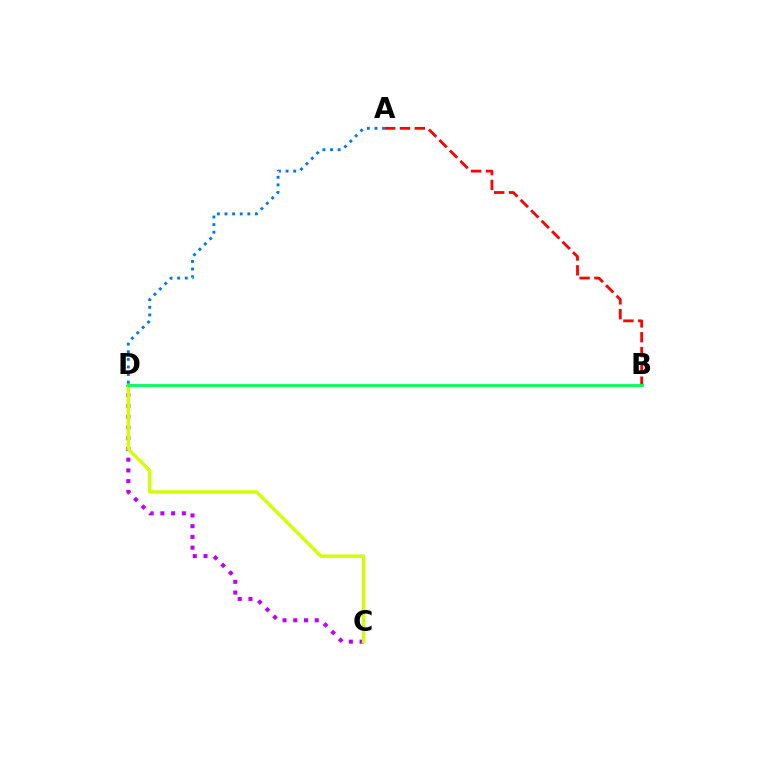{('C', 'D'): [{'color': '#b900ff', 'line_style': 'dotted', 'thickness': 2.92}, {'color': '#d1ff00', 'line_style': 'solid', 'thickness': 2.4}], ('A', 'D'): [{'color': '#0074ff', 'line_style': 'dotted', 'thickness': 2.07}], ('A', 'B'): [{'color': '#ff0000', 'line_style': 'dashed', 'thickness': 2.01}], ('B', 'D'): [{'color': '#00ff5c', 'line_style': 'solid', 'thickness': 2.02}]}